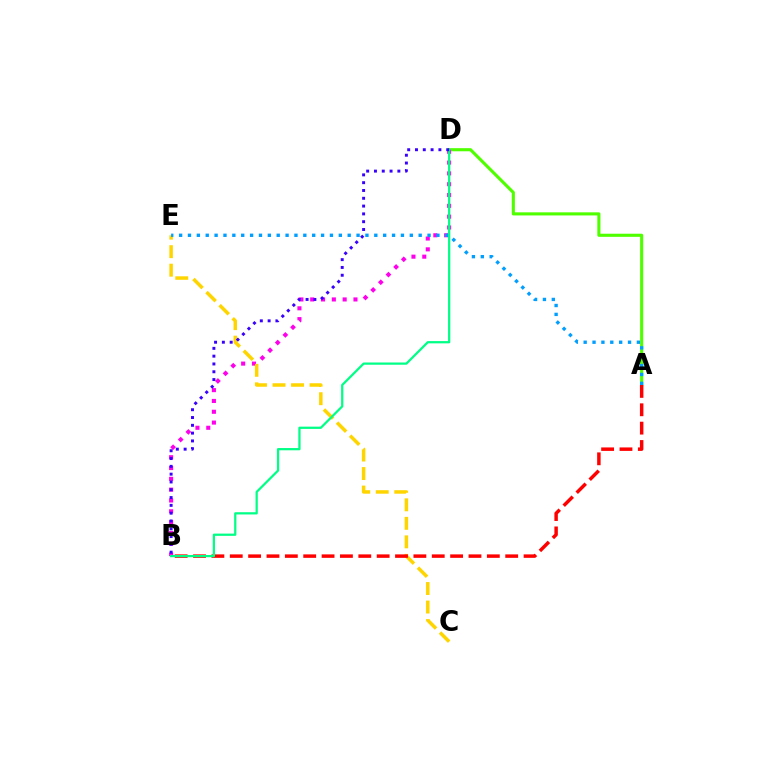{('A', 'D'): [{'color': '#4fff00', 'line_style': 'solid', 'thickness': 2.24}], ('B', 'D'): [{'color': '#ff00ed', 'line_style': 'dotted', 'thickness': 2.94}, {'color': '#00ff86', 'line_style': 'solid', 'thickness': 1.62}, {'color': '#3700ff', 'line_style': 'dotted', 'thickness': 2.12}], ('C', 'E'): [{'color': '#ffd500', 'line_style': 'dashed', 'thickness': 2.51}], ('A', 'E'): [{'color': '#009eff', 'line_style': 'dotted', 'thickness': 2.41}], ('A', 'B'): [{'color': '#ff0000', 'line_style': 'dashed', 'thickness': 2.49}]}